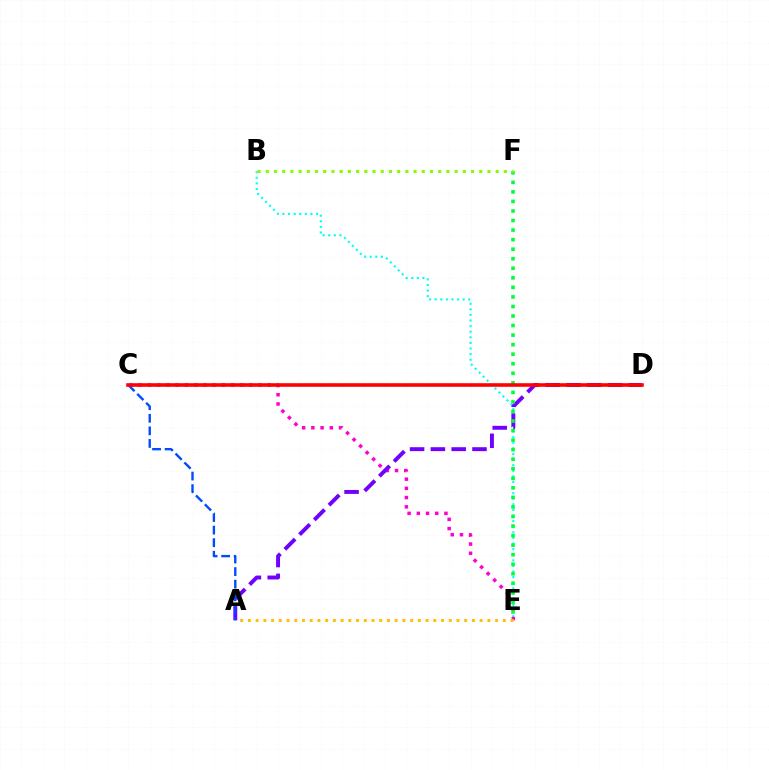{('B', 'E'): [{'color': '#00fff6', 'line_style': 'dotted', 'thickness': 1.52}], ('C', 'E'): [{'color': '#ff00cf', 'line_style': 'dotted', 'thickness': 2.5}], ('A', 'D'): [{'color': '#7200ff', 'line_style': 'dashed', 'thickness': 2.83}], ('A', 'C'): [{'color': '#004bff', 'line_style': 'dashed', 'thickness': 1.71}], ('E', 'F'): [{'color': '#00ff39', 'line_style': 'dotted', 'thickness': 2.59}], ('A', 'E'): [{'color': '#ffbd00', 'line_style': 'dotted', 'thickness': 2.1}], ('B', 'F'): [{'color': '#84ff00', 'line_style': 'dotted', 'thickness': 2.23}], ('C', 'D'): [{'color': '#ff0000', 'line_style': 'solid', 'thickness': 2.57}]}